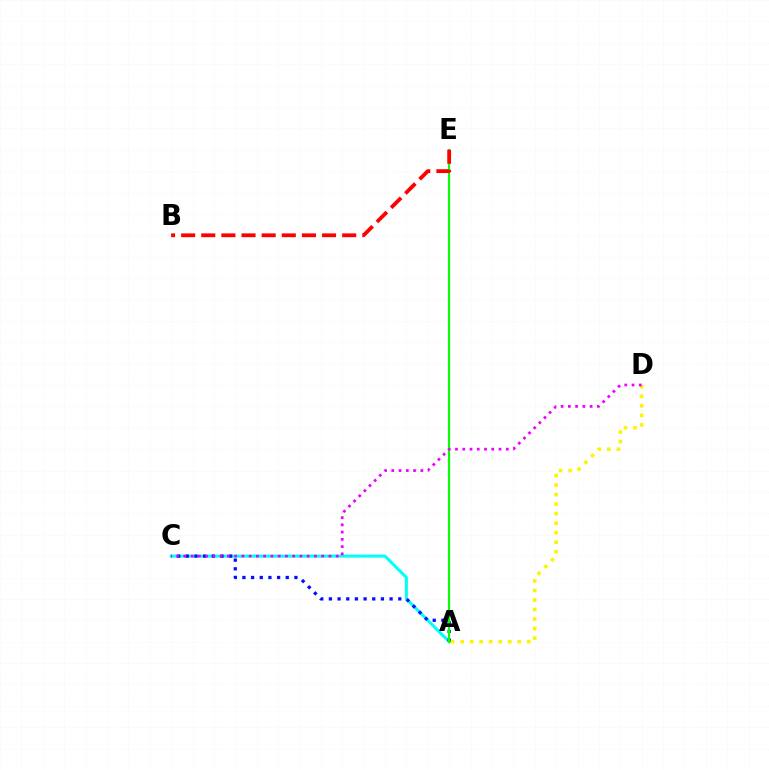{('A', 'C'): [{'color': '#00fff6', 'line_style': 'solid', 'thickness': 2.14}, {'color': '#0010ff', 'line_style': 'dotted', 'thickness': 2.36}], ('A', 'E'): [{'color': '#08ff00', 'line_style': 'solid', 'thickness': 1.56}], ('B', 'E'): [{'color': '#ff0000', 'line_style': 'dashed', 'thickness': 2.73}], ('A', 'D'): [{'color': '#fcf500', 'line_style': 'dotted', 'thickness': 2.59}], ('C', 'D'): [{'color': '#ee00ff', 'line_style': 'dotted', 'thickness': 1.97}]}